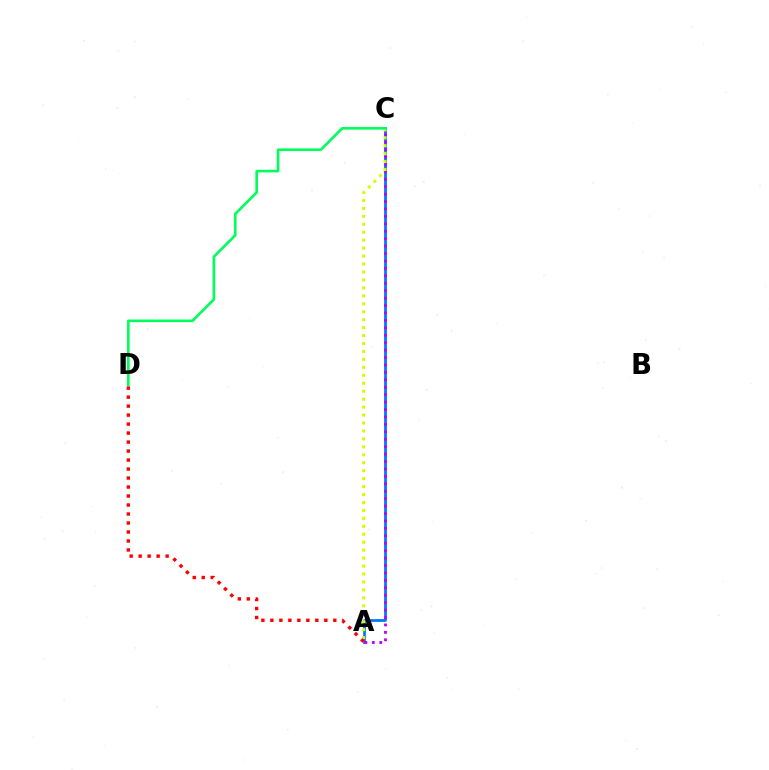{('A', 'C'): [{'color': '#0074ff', 'line_style': 'solid', 'thickness': 1.96}, {'color': '#b900ff', 'line_style': 'dotted', 'thickness': 2.02}, {'color': '#d1ff00', 'line_style': 'dotted', 'thickness': 2.16}], ('C', 'D'): [{'color': '#00ff5c', 'line_style': 'solid', 'thickness': 1.9}], ('A', 'D'): [{'color': '#ff0000', 'line_style': 'dotted', 'thickness': 2.44}]}